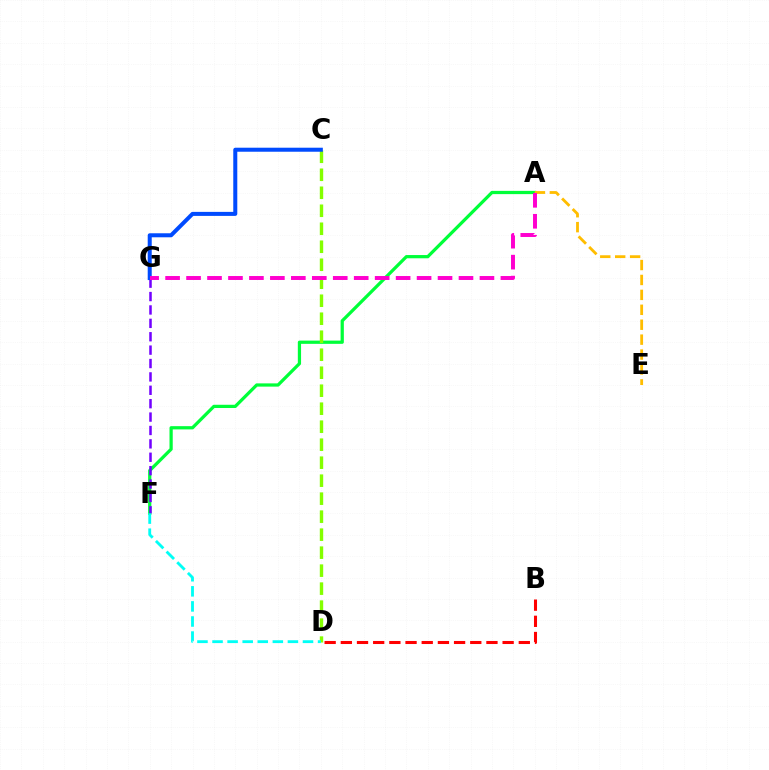{('A', 'F'): [{'color': '#00ff39', 'line_style': 'solid', 'thickness': 2.33}], ('F', 'G'): [{'color': '#7200ff', 'line_style': 'dashed', 'thickness': 1.82}], ('C', 'D'): [{'color': '#84ff00', 'line_style': 'dashed', 'thickness': 2.44}], ('D', 'F'): [{'color': '#00fff6', 'line_style': 'dashed', 'thickness': 2.05}], ('B', 'D'): [{'color': '#ff0000', 'line_style': 'dashed', 'thickness': 2.2}], ('A', 'E'): [{'color': '#ffbd00', 'line_style': 'dashed', 'thickness': 2.03}], ('C', 'G'): [{'color': '#004bff', 'line_style': 'solid', 'thickness': 2.89}], ('A', 'G'): [{'color': '#ff00cf', 'line_style': 'dashed', 'thickness': 2.85}]}